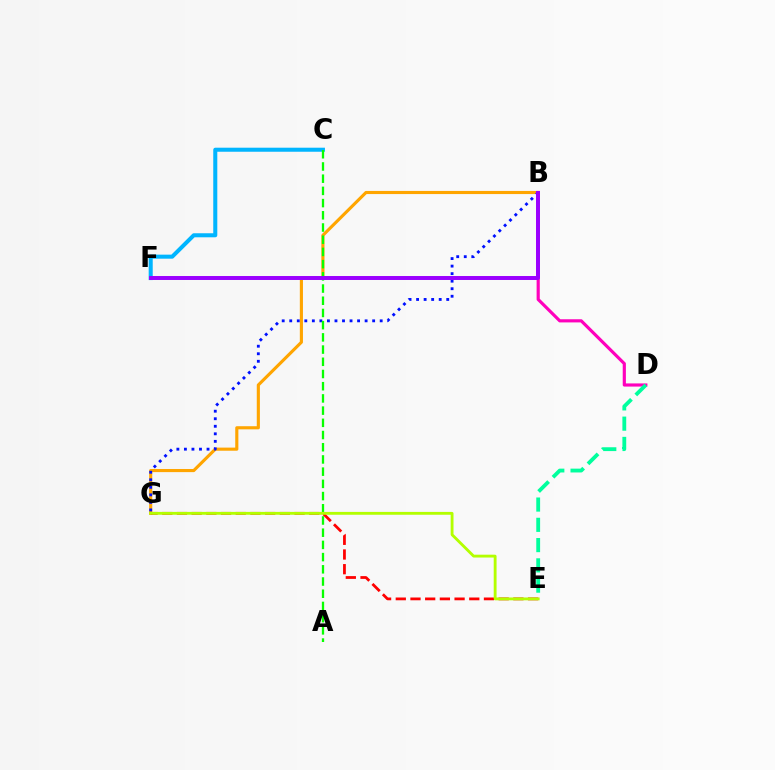{('B', 'D'): [{'color': '#ff00bd', 'line_style': 'solid', 'thickness': 2.27}], ('B', 'G'): [{'color': '#ffa500', 'line_style': 'solid', 'thickness': 2.25}, {'color': '#0010ff', 'line_style': 'dotted', 'thickness': 2.05}], ('D', 'E'): [{'color': '#00ff9d', 'line_style': 'dashed', 'thickness': 2.75}], ('C', 'F'): [{'color': '#00b5ff', 'line_style': 'solid', 'thickness': 2.91}], ('E', 'G'): [{'color': '#ff0000', 'line_style': 'dashed', 'thickness': 2.0}, {'color': '#b3ff00', 'line_style': 'solid', 'thickness': 2.05}], ('A', 'C'): [{'color': '#08ff00', 'line_style': 'dashed', 'thickness': 1.66}], ('B', 'F'): [{'color': '#9b00ff', 'line_style': 'solid', 'thickness': 2.85}]}